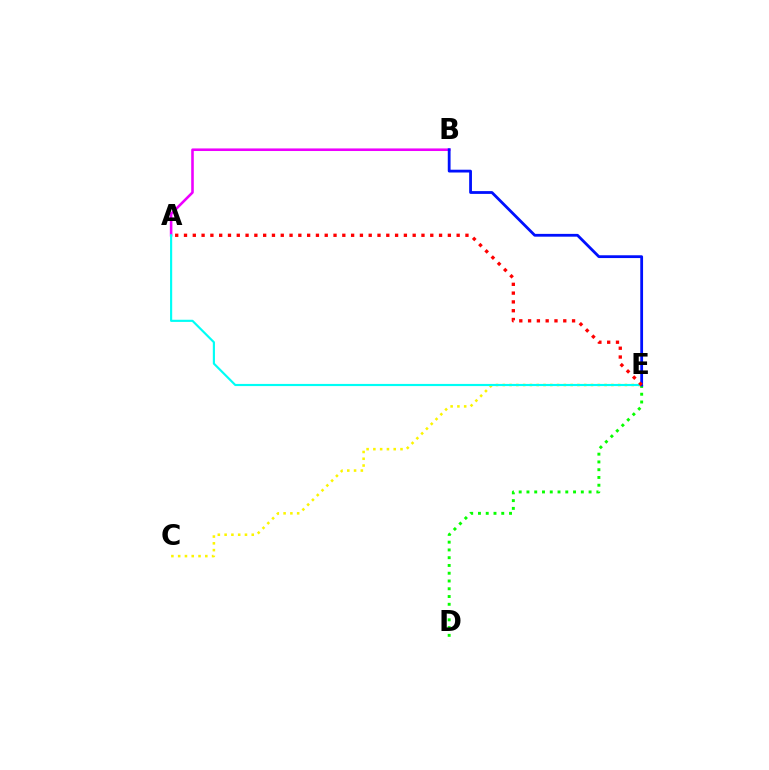{('C', 'E'): [{'color': '#fcf500', 'line_style': 'dotted', 'thickness': 1.84}], ('A', 'B'): [{'color': '#ee00ff', 'line_style': 'solid', 'thickness': 1.86}], ('A', 'E'): [{'color': '#00fff6', 'line_style': 'solid', 'thickness': 1.55}, {'color': '#ff0000', 'line_style': 'dotted', 'thickness': 2.39}], ('D', 'E'): [{'color': '#08ff00', 'line_style': 'dotted', 'thickness': 2.11}], ('B', 'E'): [{'color': '#0010ff', 'line_style': 'solid', 'thickness': 2.01}]}